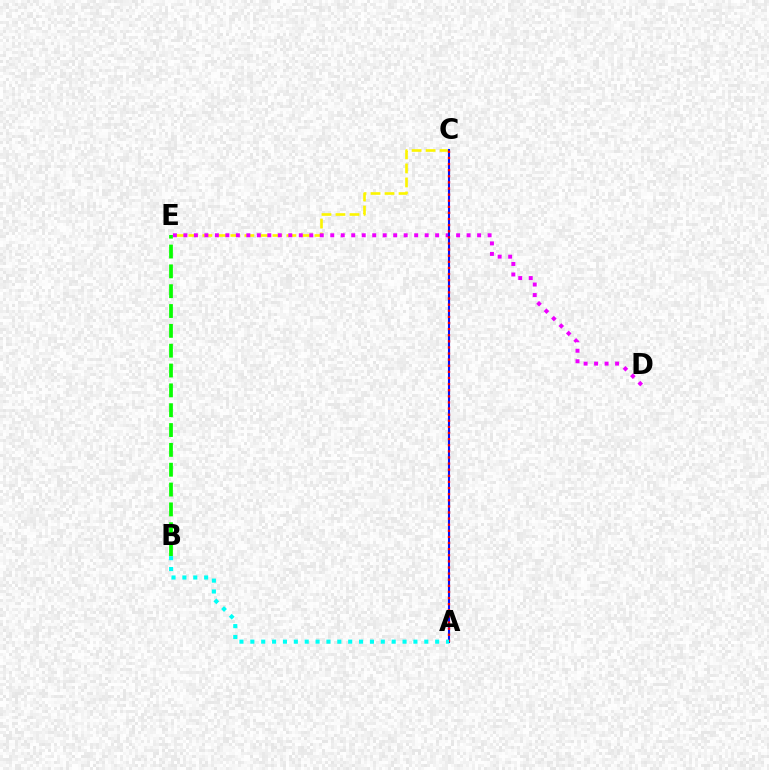{('B', 'E'): [{'color': '#08ff00', 'line_style': 'dashed', 'thickness': 2.69}], ('C', 'E'): [{'color': '#fcf500', 'line_style': 'dashed', 'thickness': 1.9}], ('D', 'E'): [{'color': '#ee00ff', 'line_style': 'dotted', 'thickness': 2.85}], ('A', 'C'): [{'color': '#0010ff', 'line_style': 'solid', 'thickness': 1.51}, {'color': '#ff0000', 'line_style': 'dotted', 'thickness': 1.66}], ('A', 'B'): [{'color': '#00fff6', 'line_style': 'dotted', 'thickness': 2.95}]}